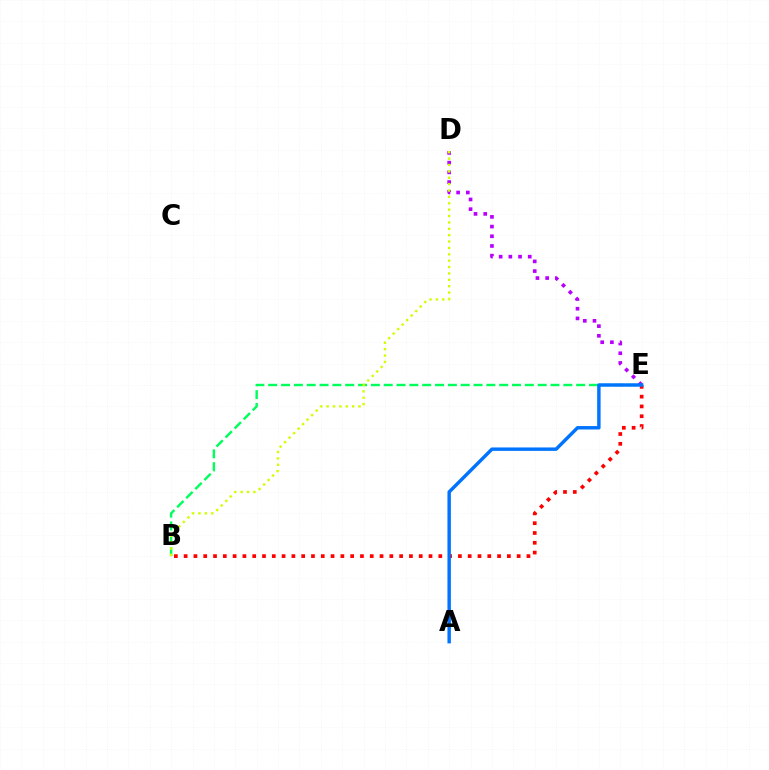{('D', 'E'): [{'color': '#b900ff', 'line_style': 'dotted', 'thickness': 2.64}], ('B', 'E'): [{'color': '#00ff5c', 'line_style': 'dashed', 'thickness': 1.74}, {'color': '#ff0000', 'line_style': 'dotted', 'thickness': 2.66}], ('B', 'D'): [{'color': '#d1ff00', 'line_style': 'dotted', 'thickness': 1.73}], ('A', 'E'): [{'color': '#0074ff', 'line_style': 'solid', 'thickness': 2.47}]}